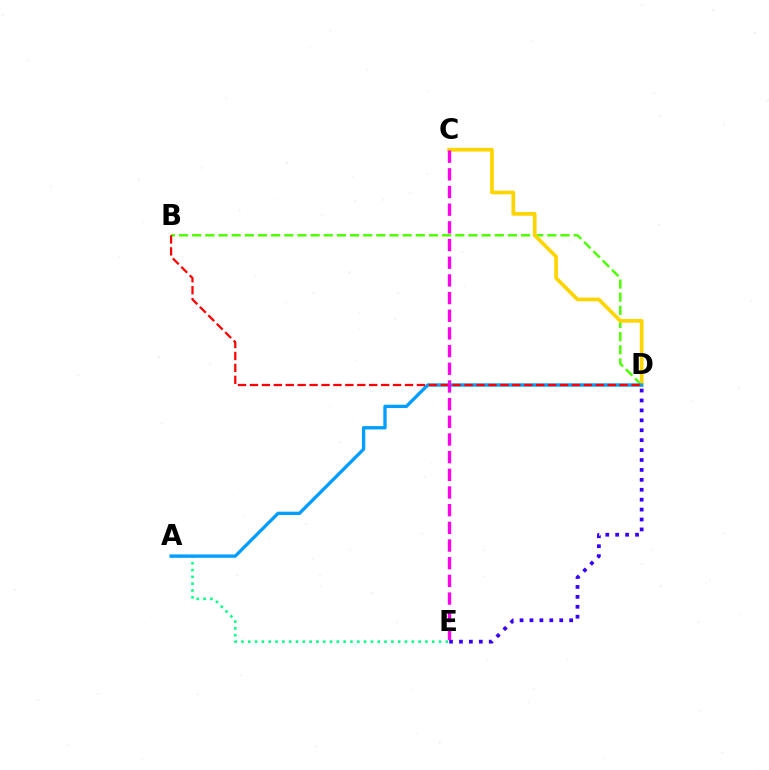{('B', 'D'): [{'color': '#4fff00', 'line_style': 'dashed', 'thickness': 1.79}, {'color': '#ff0000', 'line_style': 'dashed', 'thickness': 1.62}], ('A', 'E'): [{'color': '#00ff86', 'line_style': 'dotted', 'thickness': 1.85}], ('C', 'D'): [{'color': '#ffd500', 'line_style': 'solid', 'thickness': 2.67}], ('D', 'E'): [{'color': '#3700ff', 'line_style': 'dotted', 'thickness': 2.7}], ('A', 'D'): [{'color': '#009eff', 'line_style': 'solid', 'thickness': 2.4}], ('C', 'E'): [{'color': '#ff00ed', 'line_style': 'dashed', 'thickness': 2.4}]}